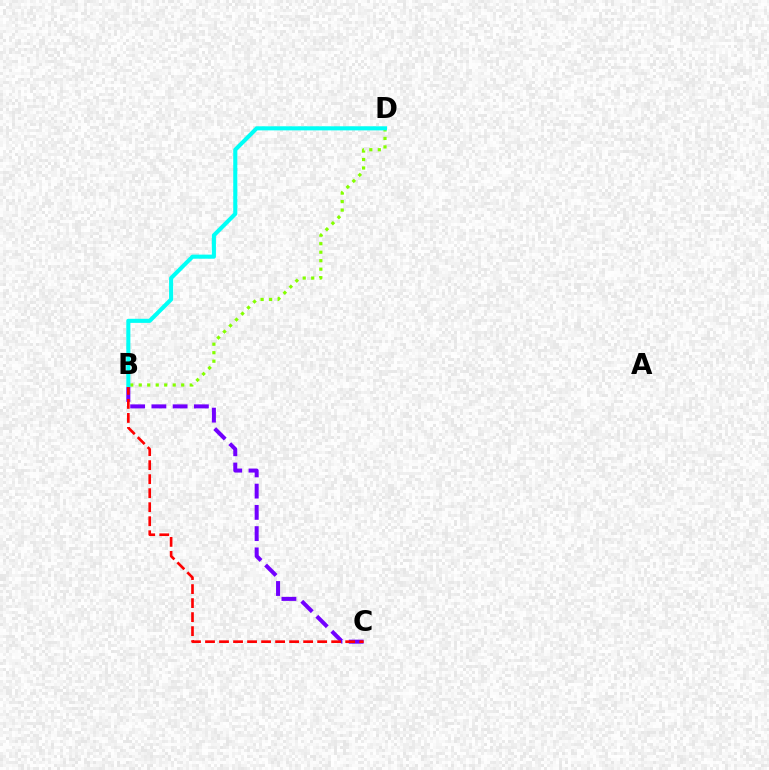{('B', 'C'): [{'color': '#7200ff', 'line_style': 'dashed', 'thickness': 2.89}, {'color': '#ff0000', 'line_style': 'dashed', 'thickness': 1.9}], ('B', 'D'): [{'color': '#84ff00', 'line_style': 'dotted', 'thickness': 2.31}, {'color': '#00fff6', 'line_style': 'solid', 'thickness': 2.94}]}